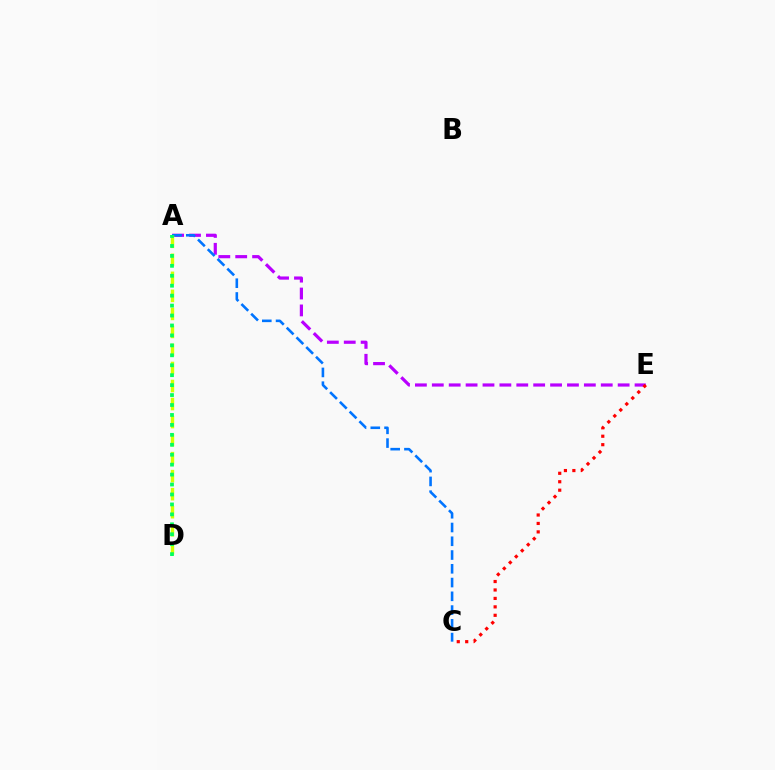{('A', 'E'): [{'color': '#b900ff', 'line_style': 'dashed', 'thickness': 2.3}], ('A', 'C'): [{'color': '#0074ff', 'line_style': 'dashed', 'thickness': 1.87}], ('A', 'D'): [{'color': '#d1ff00', 'line_style': 'dashed', 'thickness': 2.45}, {'color': '#00ff5c', 'line_style': 'dotted', 'thickness': 2.7}], ('C', 'E'): [{'color': '#ff0000', 'line_style': 'dotted', 'thickness': 2.29}]}